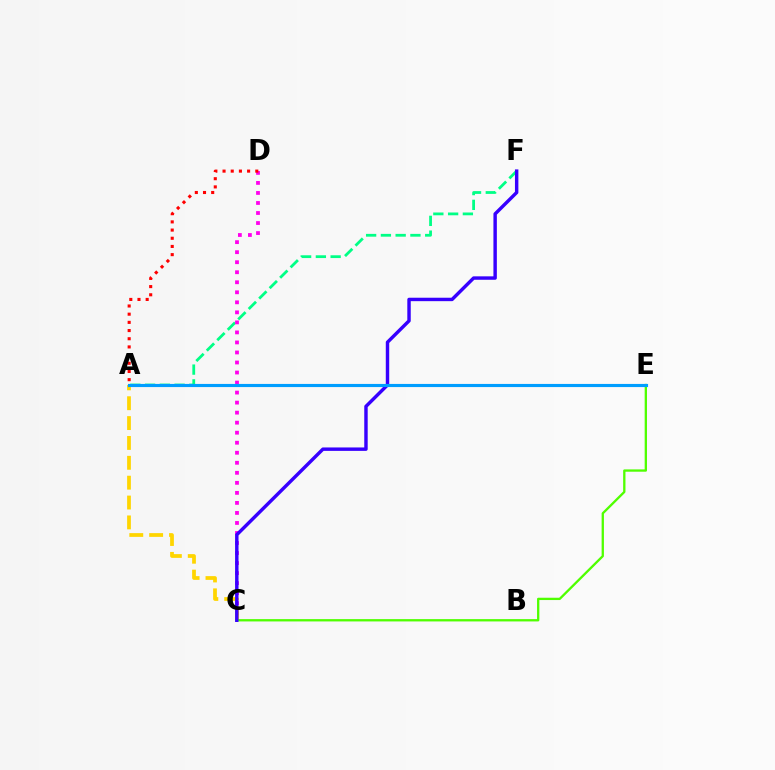{('A', 'F'): [{'color': '#00ff86', 'line_style': 'dashed', 'thickness': 2.01}], ('C', 'D'): [{'color': '#ff00ed', 'line_style': 'dotted', 'thickness': 2.72}], ('A', 'C'): [{'color': '#ffd500', 'line_style': 'dashed', 'thickness': 2.7}], ('A', 'D'): [{'color': '#ff0000', 'line_style': 'dotted', 'thickness': 2.22}], ('C', 'E'): [{'color': '#4fff00', 'line_style': 'solid', 'thickness': 1.66}], ('C', 'F'): [{'color': '#3700ff', 'line_style': 'solid', 'thickness': 2.47}], ('A', 'E'): [{'color': '#009eff', 'line_style': 'solid', 'thickness': 2.26}]}